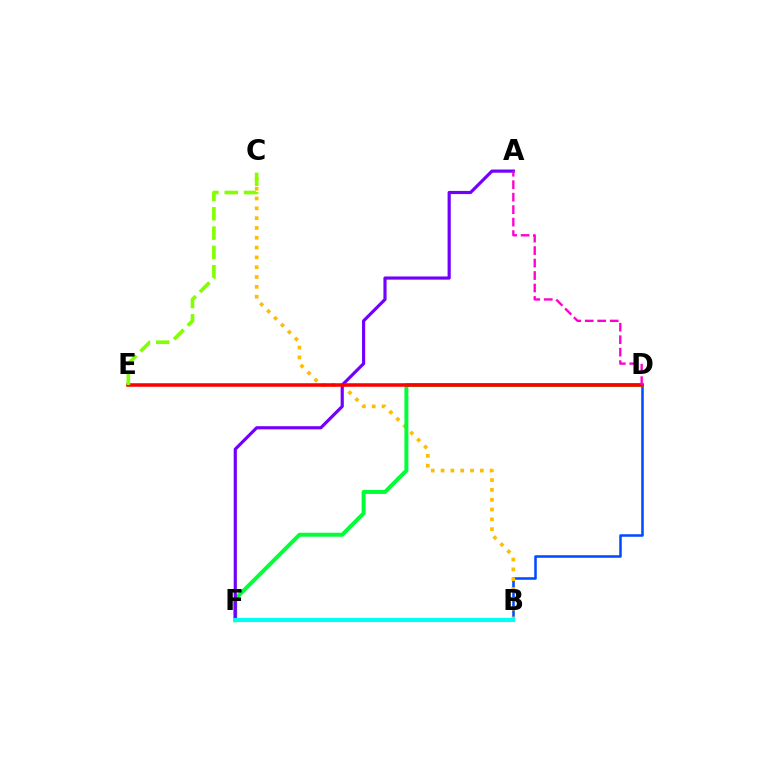{('B', 'D'): [{'color': '#004bff', 'line_style': 'solid', 'thickness': 1.82}], ('B', 'C'): [{'color': '#ffbd00', 'line_style': 'dotted', 'thickness': 2.67}], ('D', 'F'): [{'color': '#00ff39', 'line_style': 'solid', 'thickness': 2.85}], ('A', 'F'): [{'color': '#7200ff', 'line_style': 'solid', 'thickness': 2.28}], ('D', 'E'): [{'color': '#ff0000', 'line_style': 'solid', 'thickness': 2.56}], ('A', 'D'): [{'color': '#ff00cf', 'line_style': 'dashed', 'thickness': 1.69}], ('C', 'E'): [{'color': '#84ff00', 'line_style': 'dashed', 'thickness': 2.62}], ('B', 'F'): [{'color': '#00fff6', 'line_style': 'solid', 'thickness': 2.96}]}